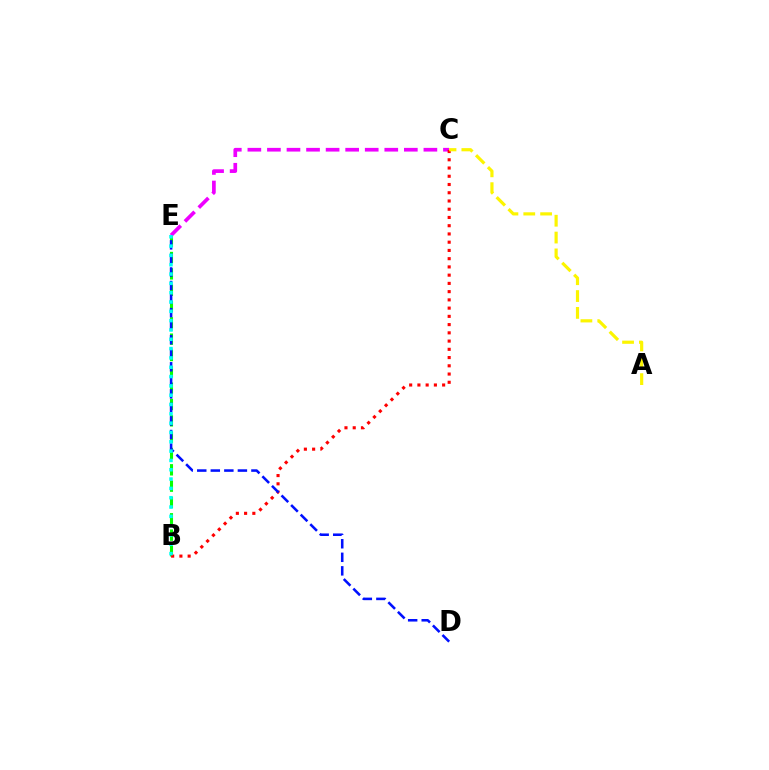{('B', 'E'): [{'color': '#08ff00', 'line_style': 'dashed', 'thickness': 2.22}, {'color': '#00fff6', 'line_style': 'dotted', 'thickness': 2.53}], ('C', 'E'): [{'color': '#ee00ff', 'line_style': 'dashed', 'thickness': 2.66}], ('B', 'C'): [{'color': '#ff0000', 'line_style': 'dotted', 'thickness': 2.24}], ('D', 'E'): [{'color': '#0010ff', 'line_style': 'dashed', 'thickness': 1.84}], ('A', 'C'): [{'color': '#fcf500', 'line_style': 'dashed', 'thickness': 2.29}]}